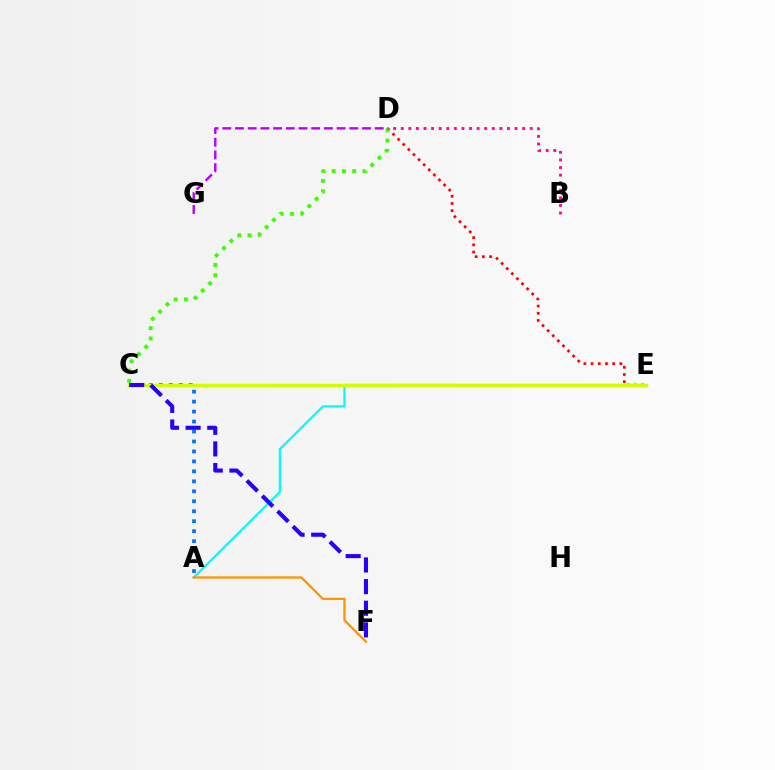{('C', 'E'): [{'color': '#00ff5c', 'line_style': 'dashed', 'thickness': 2.07}, {'color': '#d1ff00', 'line_style': 'solid', 'thickness': 2.45}], ('D', 'E'): [{'color': '#ff0000', 'line_style': 'dotted', 'thickness': 1.95}], ('C', 'D'): [{'color': '#3dff00', 'line_style': 'dotted', 'thickness': 2.79}], ('A', 'E'): [{'color': '#00fff6', 'line_style': 'solid', 'thickness': 1.62}], ('A', 'C'): [{'color': '#0074ff', 'line_style': 'dotted', 'thickness': 2.71}], ('B', 'D'): [{'color': '#ff00ac', 'line_style': 'dotted', 'thickness': 2.06}], ('A', 'F'): [{'color': '#ff9400', 'line_style': 'solid', 'thickness': 1.65}], ('C', 'F'): [{'color': '#2500ff', 'line_style': 'dashed', 'thickness': 2.94}], ('D', 'G'): [{'color': '#b900ff', 'line_style': 'dashed', 'thickness': 1.73}]}